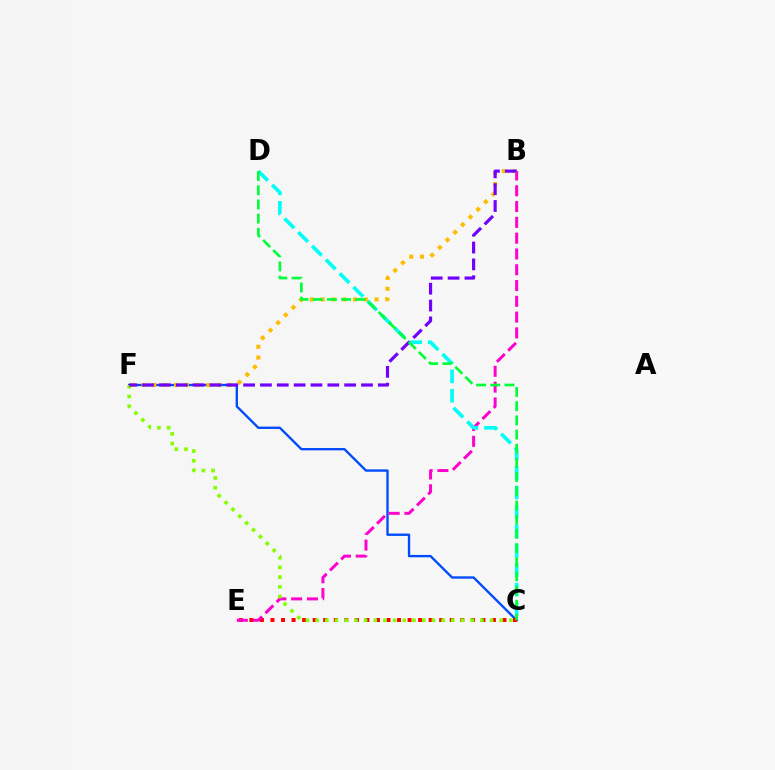{('C', 'F'): [{'color': '#004bff', 'line_style': 'solid', 'thickness': 1.69}, {'color': '#84ff00', 'line_style': 'dotted', 'thickness': 2.63}], ('C', 'E'): [{'color': '#ff0000', 'line_style': 'dotted', 'thickness': 2.87}], ('B', 'E'): [{'color': '#ff00cf', 'line_style': 'dashed', 'thickness': 2.15}], ('C', 'D'): [{'color': '#00fff6', 'line_style': 'dashed', 'thickness': 2.64}, {'color': '#00ff39', 'line_style': 'dashed', 'thickness': 1.93}], ('B', 'F'): [{'color': '#ffbd00', 'line_style': 'dotted', 'thickness': 2.94}, {'color': '#7200ff', 'line_style': 'dashed', 'thickness': 2.29}]}